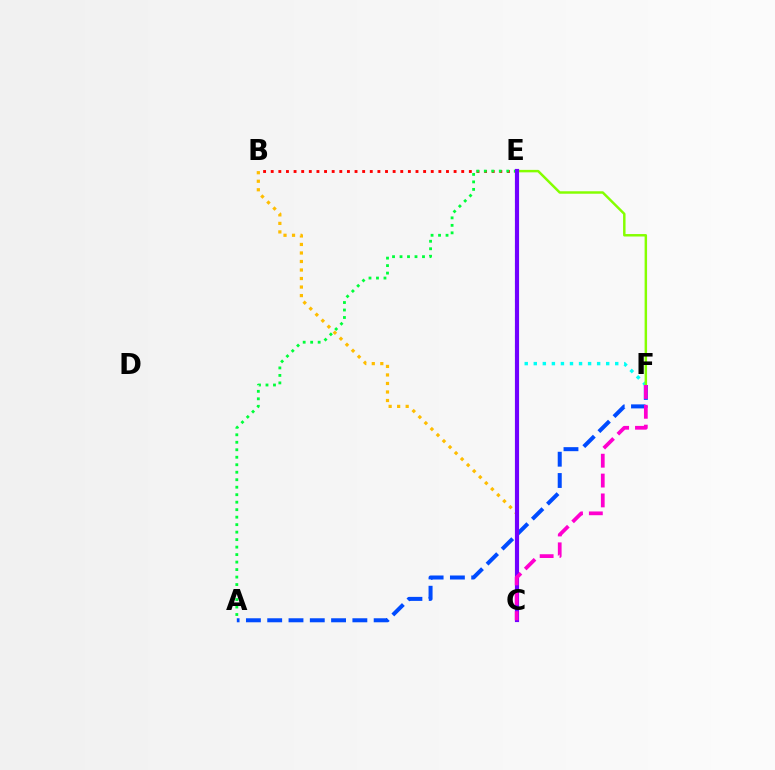{('B', 'E'): [{'color': '#ff0000', 'line_style': 'dotted', 'thickness': 2.07}], ('E', 'F'): [{'color': '#00fff6', 'line_style': 'dotted', 'thickness': 2.46}, {'color': '#84ff00', 'line_style': 'solid', 'thickness': 1.77}], ('B', 'C'): [{'color': '#ffbd00', 'line_style': 'dotted', 'thickness': 2.31}], ('A', 'F'): [{'color': '#004bff', 'line_style': 'dashed', 'thickness': 2.89}], ('A', 'E'): [{'color': '#00ff39', 'line_style': 'dotted', 'thickness': 2.03}], ('C', 'E'): [{'color': '#7200ff', 'line_style': 'solid', 'thickness': 2.99}], ('C', 'F'): [{'color': '#ff00cf', 'line_style': 'dashed', 'thickness': 2.7}]}